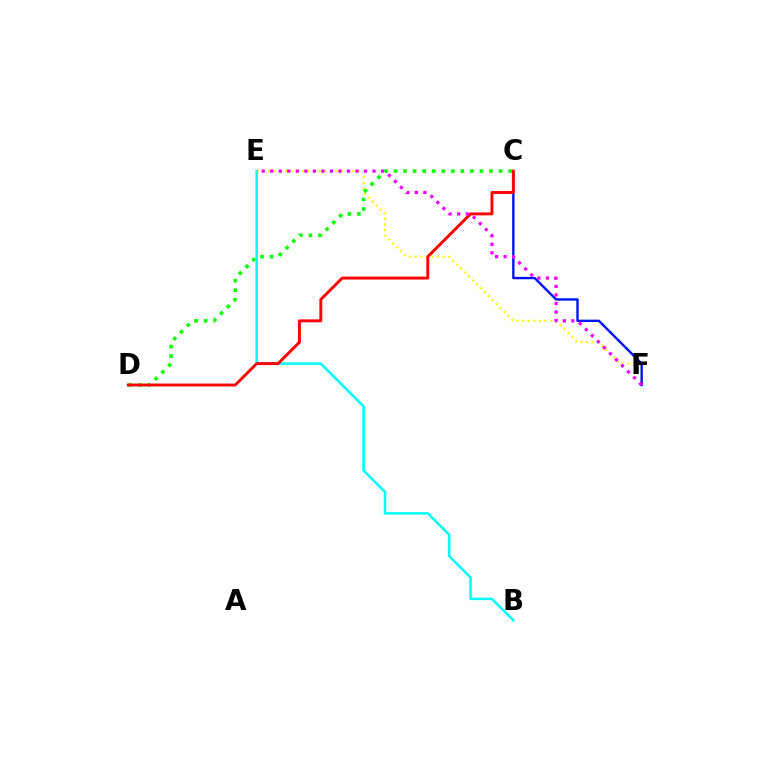{('E', 'F'): [{'color': '#fcf500', 'line_style': 'dotted', 'thickness': 1.52}, {'color': '#ee00ff', 'line_style': 'dotted', 'thickness': 2.32}], ('C', 'D'): [{'color': '#08ff00', 'line_style': 'dotted', 'thickness': 2.59}, {'color': '#ff0000', 'line_style': 'solid', 'thickness': 2.09}], ('C', 'F'): [{'color': '#0010ff', 'line_style': 'solid', 'thickness': 1.71}], ('B', 'E'): [{'color': '#00fff6', 'line_style': 'solid', 'thickness': 1.81}]}